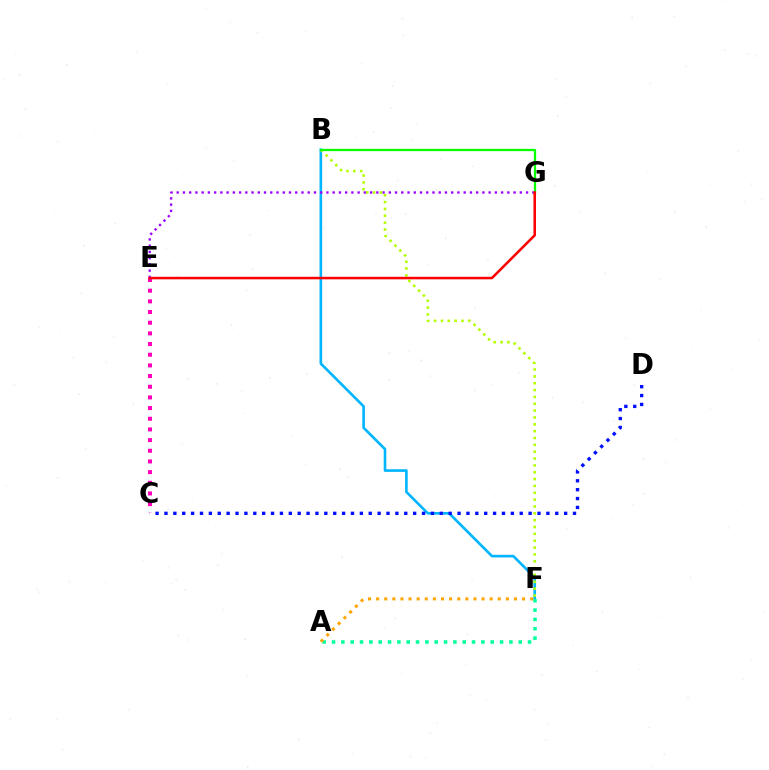{('B', 'F'): [{'color': '#00b5ff', 'line_style': 'solid', 'thickness': 1.89}, {'color': '#b3ff00', 'line_style': 'dotted', 'thickness': 1.86}], ('E', 'G'): [{'color': '#9b00ff', 'line_style': 'dotted', 'thickness': 1.7}, {'color': '#ff0000', 'line_style': 'solid', 'thickness': 1.83}], ('A', 'F'): [{'color': '#00ff9d', 'line_style': 'dotted', 'thickness': 2.54}, {'color': '#ffa500', 'line_style': 'dotted', 'thickness': 2.2}], ('C', 'E'): [{'color': '#ff00bd', 'line_style': 'dotted', 'thickness': 2.9}], ('C', 'D'): [{'color': '#0010ff', 'line_style': 'dotted', 'thickness': 2.41}], ('B', 'G'): [{'color': '#08ff00', 'line_style': 'solid', 'thickness': 1.65}]}